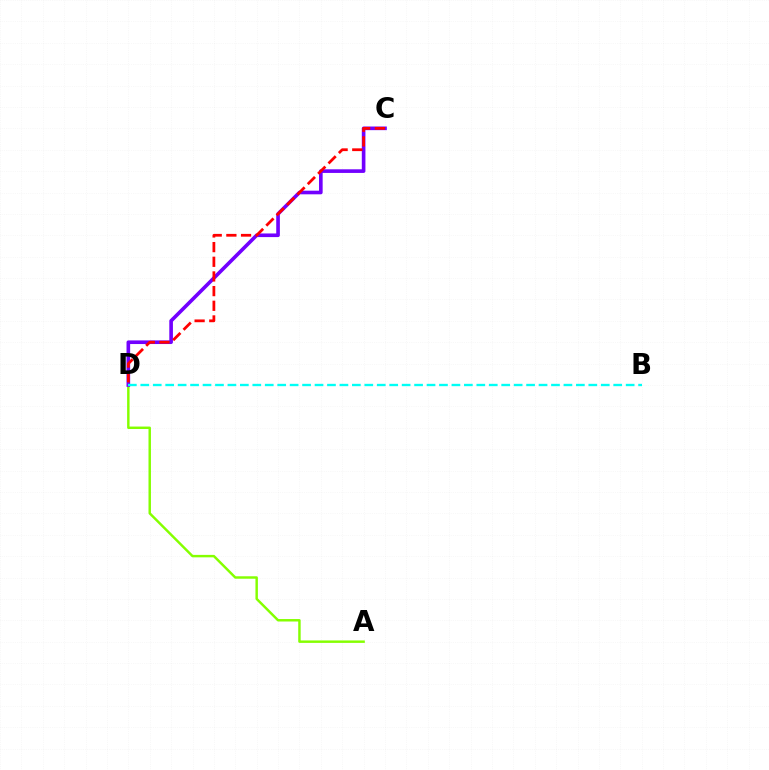{('A', 'D'): [{'color': '#84ff00', 'line_style': 'solid', 'thickness': 1.76}], ('C', 'D'): [{'color': '#7200ff', 'line_style': 'solid', 'thickness': 2.62}, {'color': '#ff0000', 'line_style': 'dashed', 'thickness': 1.99}], ('B', 'D'): [{'color': '#00fff6', 'line_style': 'dashed', 'thickness': 1.69}]}